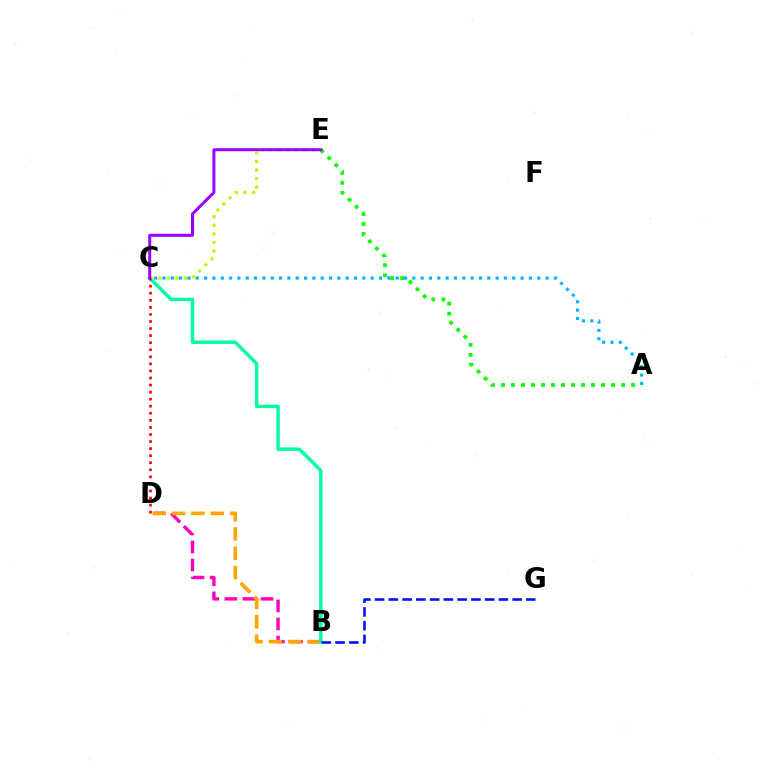{('B', 'D'): [{'color': '#ff00bd', 'line_style': 'dashed', 'thickness': 2.45}, {'color': '#ffa500', 'line_style': 'dashed', 'thickness': 2.63}], ('A', 'E'): [{'color': '#08ff00', 'line_style': 'dotted', 'thickness': 2.72}], ('A', 'C'): [{'color': '#00b5ff', 'line_style': 'dotted', 'thickness': 2.26}], ('B', 'C'): [{'color': '#00ff9d', 'line_style': 'solid', 'thickness': 2.48}], ('C', 'E'): [{'color': '#b3ff00', 'line_style': 'dotted', 'thickness': 2.33}, {'color': '#9b00ff', 'line_style': 'solid', 'thickness': 2.16}], ('B', 'G'): [{'color': '#0010ff', 'line_style': 'dashed', 'thickness': 1.87}], ('C', 'D'): [{'color': '#ff0000', 'line_style': 'dotted', 'thickness': 1.92}]}